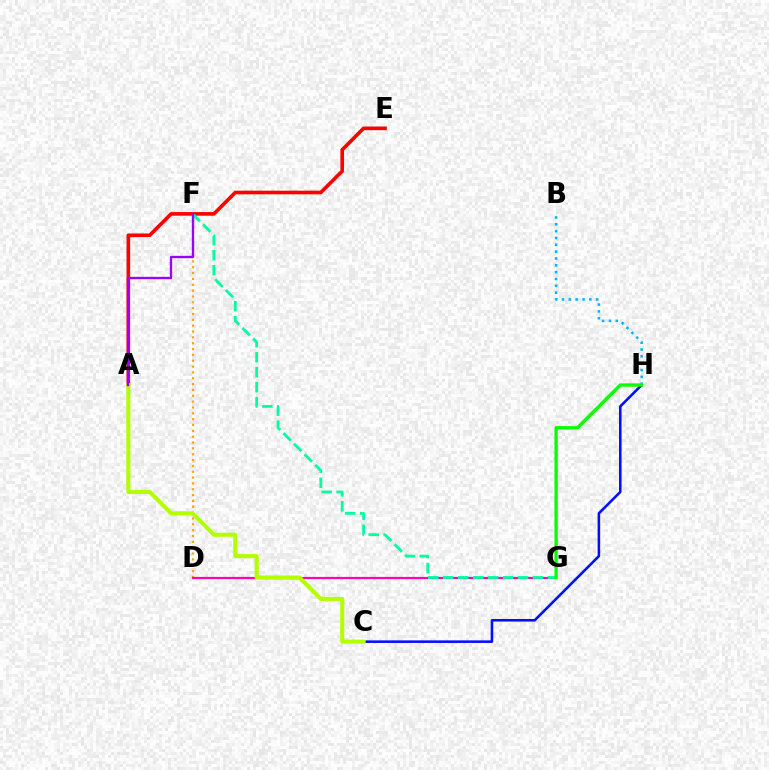{('D', 'F'): [{'color': '#ffa500', 'line_style': 'dotted', 'thickness': 1.59}], ('A', 'E'): [{'color': '#ff0000', 'line_style': 'solid', 'thickness': 2.61}], ('D', 'G'): [{'color': '#ff00bd', 'line_style': 'solid', 'thickness': 1.59}], ('C', 'H'): [{'color': '#0010ff', 'line_style': 'solid', 'thickness': 1.85}], ('F', 'G'): [{'color': '#00ff9d', 'line_style': 'dashed', 'thickness': 2.03}], ('B', 'H'): [{'color': '#00b5ff', 'line_style': 'dotted', 'thickness': 1.86}], ('G', 'H'): [{'color': '#08ff00', 'line_style': 'solid', 'thickness': 2.39}], ('A', 'C'): [{'color': '#b3ff00', 'line_style': 'solid', 'thickness': 2.93}], ('A', 'F'): [{'color': '#9b00ff', 'line_style': 'solid', 'thickness': 1.68}]}